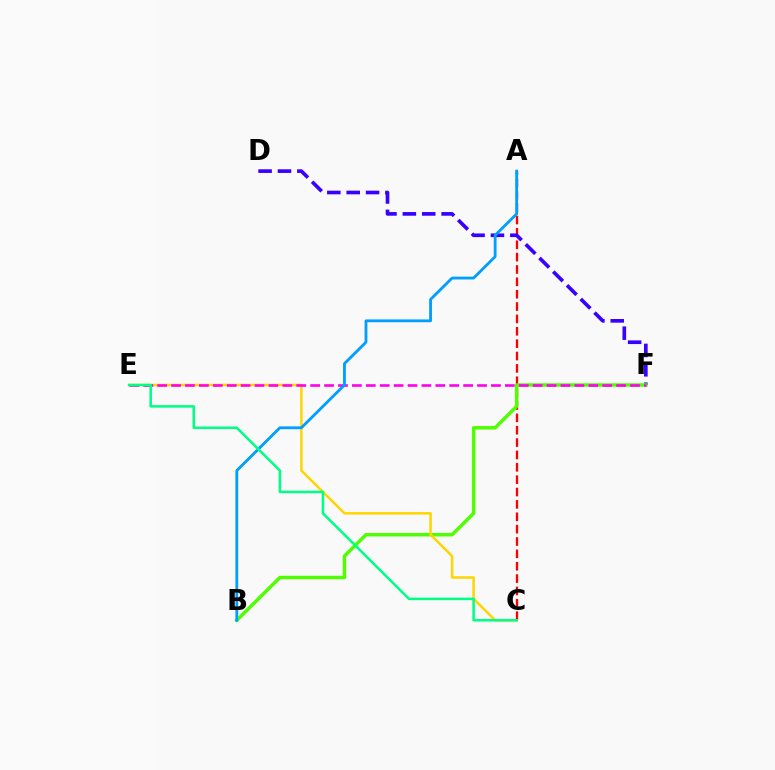{('A', 'C'): [{'color': '#ff0000', 'line_style': 'dashed', 'thickness': 1.68}], ('D', 'F'): [{'color': '#3700ff', 'line_style': 'dashed', 'thickness': 2.63}], ('B', 'F'): [{'color': '#4fff00', 'line_style': 'solid', 'thickness': 2.49}], ('C', 'E'): [{'color': '#ffd500', 'line_style': 'solid', 'thickness': 1.8}, {'color': '#00ff86', 'line_style': 'solid', 'thickness': 1.83}], ('E', 'F'): [{'color': '#ff00ed', 'line_style': 'dashed', 'thickness': 1.89}], ('A', 'B'): [{'color': '#009eff', 'line_style': 'solid', 'thickness': 2.02}]}